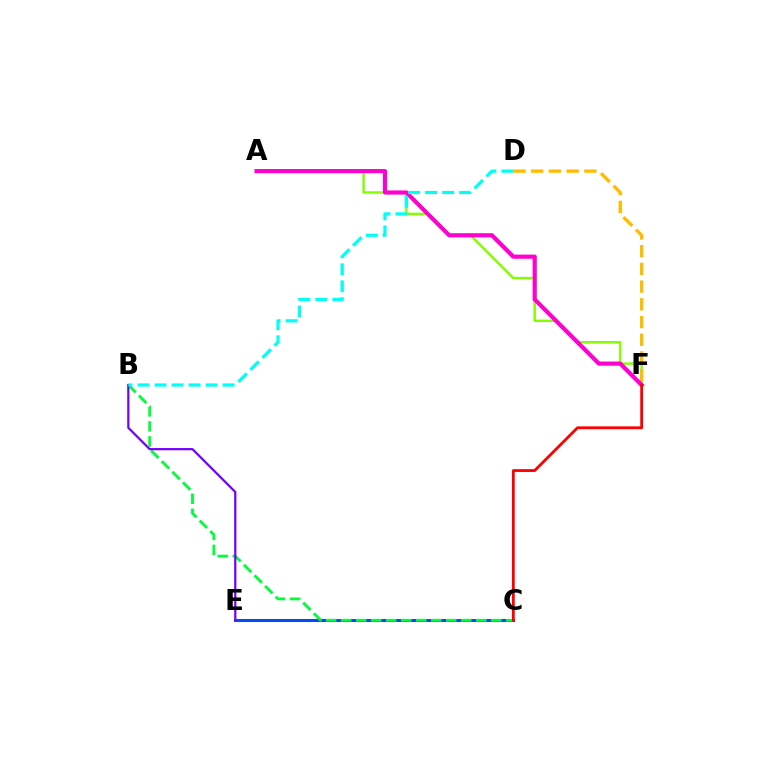{('C', 'E'): [{'color': '#004bff', 'line_style': 'solid', 'thickness': 2.17}], ('A', 'F'): [{'color': '#84ff00', 'line_style': 'solid', 'thickness': 1.76}, {'color': '#ff00cf', 'line_style': 'solid', 'thickness': 2.99}], ('B', 'C'): [{'color': '#00ff39', 'line_style': 'dashed', 'thickness': 2.04}], ('D', 'F'): [{'color': '#ffbd00', 'line_style': 'dashed', 'thickness': 2.41}], ('B', 'E'): [{'color': '#7200ff', 'line_style': 'solid', 'thickness': 1.6}], ('B', 'D'): [{'color': '#00fff6', 'line_style': 'dashed', 'thickness': 2.31}], ('C', 'F'): [{'color': '#ff0000', 'line_style': 'solid', 'thickness': 2.03}]}